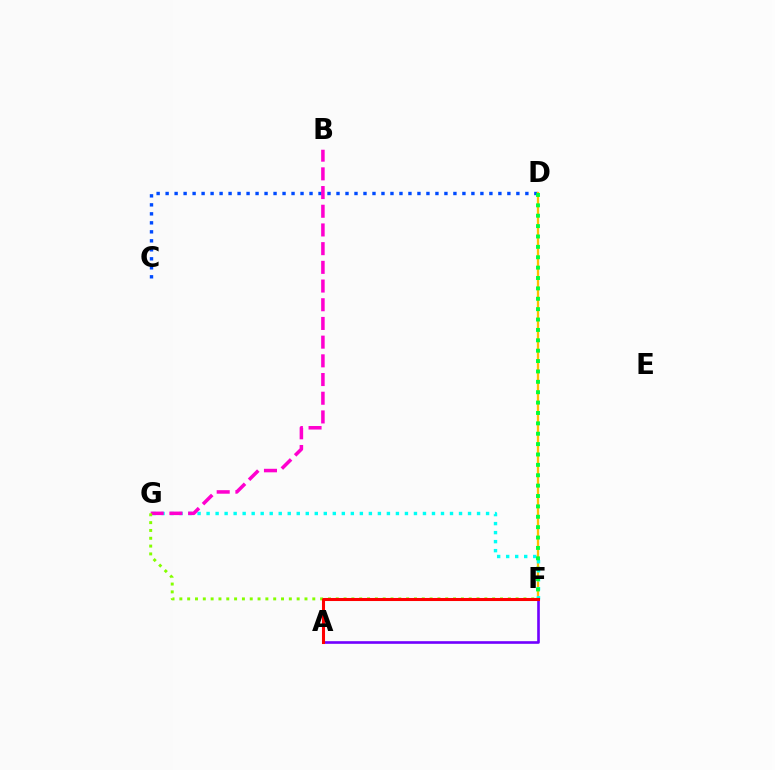{('C', 'D'): [{'color': '#004bff', 'line_style': 'dotted', 'thickness': 2.44}], ('D', 'F'): [{'color': '#ffbd00', 'line_style': 'solid', 'thickness': 1.65}, {'color': '#00ff39', 'line_style': 'dotted', 'thickness': 2.82}], ('F', 'G'): [{'color': '#00fff6', 'line_style': 'dotted', 'thickness': 2.45}, {'color': '#84ff00', 'line_style': 'dotted', 'thickness': 2.12}], ('B', 'G'): [{'color': '#ff00cf', 'line_style': 'dashed', 'thickness': 2.54}], ('A', 'F'): [{'color': '#7200ff', 'line_style': 'solid', 'thickness': 1.89}, {'color': '#ff0000', 'line_style': 'solid', 'thickness': 2.2}]}